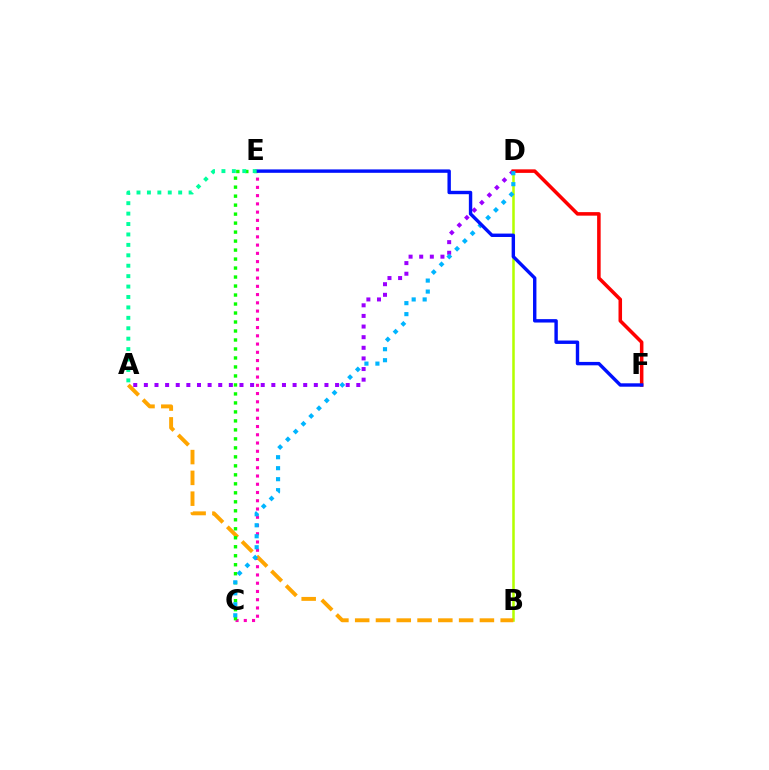{('B', 'D'): [{'color': '#b3ff00', 'line_style': 'solid', 'thickness': 1.83}], ('C', 'E'): [{'color': '#ff00bd', 'line_style': 'dotted', 'thickness': 2.24}, {'color': '#08ff00', 'line_style': 'dotted', 'thickness': 2.44}], ('A', 'D'): [{'color': '#9b00ff', 'line_style': 'dotted', 'thickness': 2.89}], ('A', 'B'): [{'color': '#ffa500', 'line_style': 'dashed', 'thickness': 2.82}], ('D', 'F'): [{'color': '#ff0000', 'line_style': 'solid', 'thickness': 2.55}], ('C', 'D'): [{'color': '#00b5ff', 'line_style': 'dotted', 'thickness': 2.99}], ('E', 'F'): [{'color': '#0010ff', 'line_style': 'solid', 'thickness': 2.45}], ('A', 'E'): [{'color': '#00ff9d', 'line_style': 'dotted', 'thickness': 2.83}]}